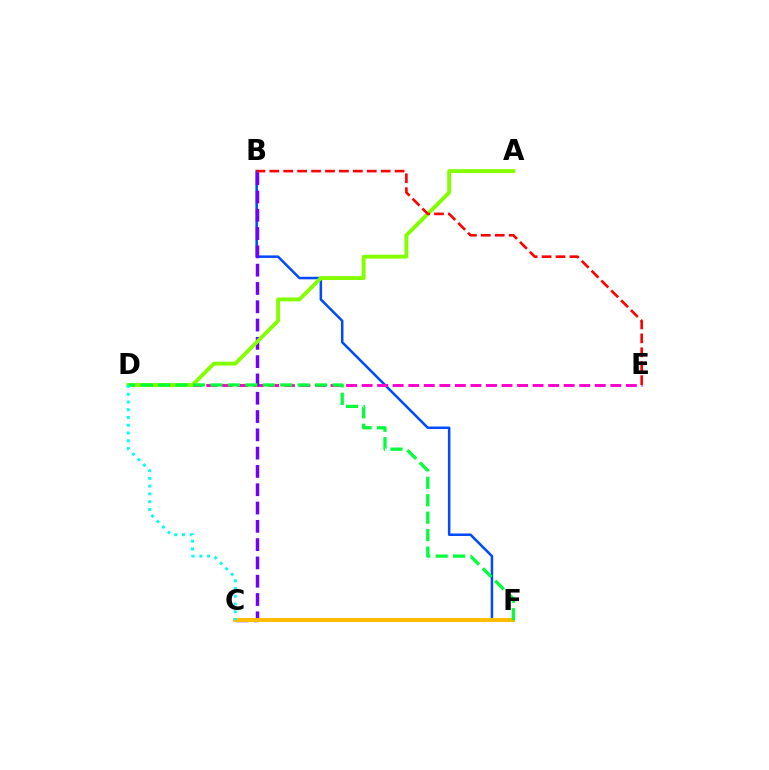{('B', 'F'): [{'color': '#004bff', 'line_style': 'solid', 'thickness': 1.82}], ('D', 'E'): [{'color': '#ff00cf', 'line_style': 'dashed', 'thickness': 2.11}], ('B', 'C'): [{'color': '#7200ff', 'line_style': 'dashed', 'thickness': 2.49}], ('A', 'D'): [{'color': '#84ff00', 'line_style': 'solid', 'thickness': 2.79}], ('C', 'F'): [{'color': '#ffbd00', 'line_style': 'solid', 'thickness': 2.87}], ('D', 'F'): [{'color': '#00ff39', 'line_style': 'dashed', 'thickness': 2.37}], ('B', 'E'): [{'color': '#ff0000', 'line_style': 'dashed', 'thickness': 1.89}], ('C', 'D'): [{'color': '#00fff6', 'line_style': 'dotted', 'thickness': 2.11}]}